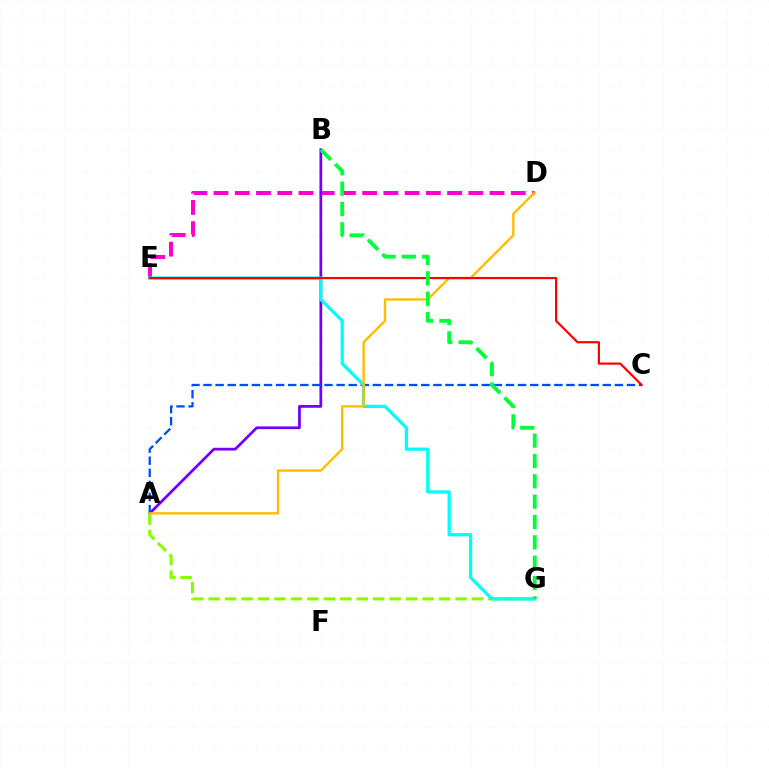{('D', 'E'): [{'color': '#ff00cf', 'line_style': 'dashed', 'thickness': 2.88}], ('A', 'B'): [{'color': '#7200ff', 'line_style': 'solid', 'thickness': 1.98}], ('A', 'G'): [{'color': '#84ff00', 'line_style': 'dashed', 'thickness': 2.24}], ('A', 'C'): [{'color': '#004bff', 'line_style': 'dashed', 'thickness': 1.64}], ('E', 'G'): [{'color': '#00fff6', 'line_style': 'solid', 'thickness': 2.35}], ('A', 'D'): [{'color': '#ffbd00', 'line_style': 'solid', 'thickness': 1.71}], ('C', 'E'): [{'color': '#ff0000', 'line_style': 'solid', 'thickness': 1.58}], ('B', 'G'): [{'color': '#00ff39', 'line_style': 'dashed', 'thickness': 2.76}]}